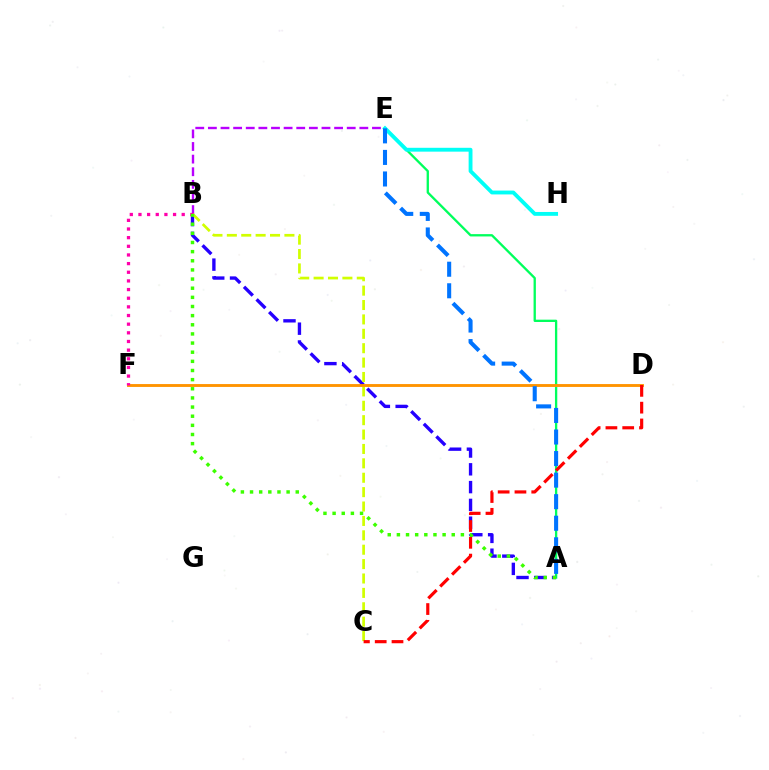{('B', 'E'): [{'color': '#b900ff', 'line_style': 'dashed', 'thickness': 1.71}], ('A', 'E'): [{'color': '#00ff5c', 'line_style': 'solid', 'thickness': 1.67}, {'color': '#0074ff', 'line_style': 'dashed', 'thickness': 2.93}], ('A', 'B'): [{'color': '#2500ff', 'line_style': 'dashed', 'thickness': 2.42}, {'color': '#3dff00', 'line_style': 'dotted', 'thickness': 2.48}], ('B', 'C'): [{'color': '#d1ff00', 'line_style': 'dashed', 'thickness': 1.96}], ('E', 'H'): [{'color': '#00fff6', 'line_style': 'solid', 'thickness': 2.77}], ('D', 'F'): [{'color': '#ff9400', 'line_style': 'solid', 'thickness': 2.07}], ('B', 'F'): [{'color': '#ff00ac', 'line_style': 'dotted', 'thickness': 2.35}], ('C', 'D'): [{'color': '#ff0000', 'line_style': 'dashed', 'thickness': 2.28}]}